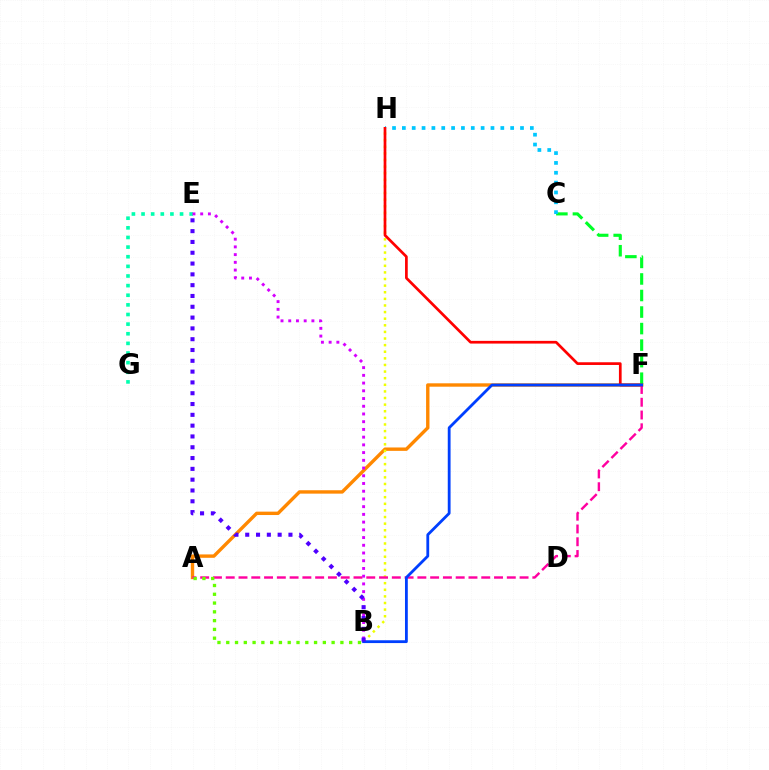{('E', 'G'): [{'color': '#00ffaf', 'line_style': 'dotted', 'thickness': 2.62}], ('A', 'F'): [{'color': '#ff8800', 'line_style': 'solid', 'thickness': 2.44}, {'color': '#ff00a0', 'line_style': 'dashed', 'thickness': 1.74}], ('B', 'H'): [{'color': '#eeff00', 'line_style': 'dotted', 'thickness': 1.8}], ('B', 'E'): [{'color': '#d600ff', 'line_style': 'dotted', 'thickness': 2.1}, {'color': '#4f00ff', 'line_style': 'dotted', 'thickness': 2.94}], ('C', 'F'): [{'color': '#00ff27', 'line_style': 'dashed', 'thickness': 2.25}], ('A', 'B'): [{'color': '#66ff00', 'line_style': 'dotted', 'thickness': 2.39}], ('C', 'H'): [{'color': '#00c7ff', 'line_style': 'dotted', 'thickness': 2.67}], ('F', 'H'): [{'color': '#ff0000', 'line_style': 'solid', 'thickness': 1.95}], ('B', 'F'): [{'color': '#003fff', 'line_style': 'solid', 'thickness': 2.02}]}